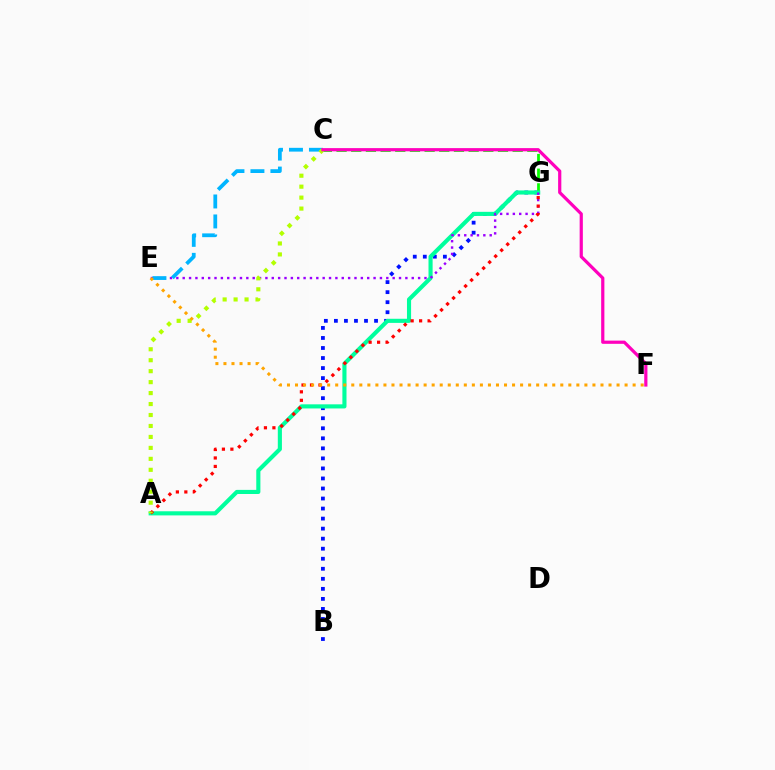{('B', 'G'): [{'color': '#0010ff', 'line_style': 'dotted', 'thickness': 2.73}], ('C', 'G'): [{'color': '#08ff00', 'line_style': 'dashed', 'thickness': 1.99}], ('A', 'G'): [{'color': '#00ff9d', 'line_style': 'solid', 'thickness': 2.96}, {'color': '#ff0000', 'line_style': 'dotted', 'thickness': 2.3}], ('E', 'G'): [{'color': '#9b00ff', 'line_style': 'dotted', 'thickness': 1.73}], ('C', 'E'): [{'color': '#00b5ff', 'line_style': 'dashed', 'thickness': 2.71}], ('A', 'C'): [{'color': '#b3ff00', 'line_style': 'dotted', 'thickness': 2.98}], ('E', 'F'): [{'color': '#ffa500', 'line_style': 'dotted', 'thickness': 2.18}], ('C', 'F'): [{'color': '#ff00bd', 'line_style': 'solid', 'thickness': 2.31}]}